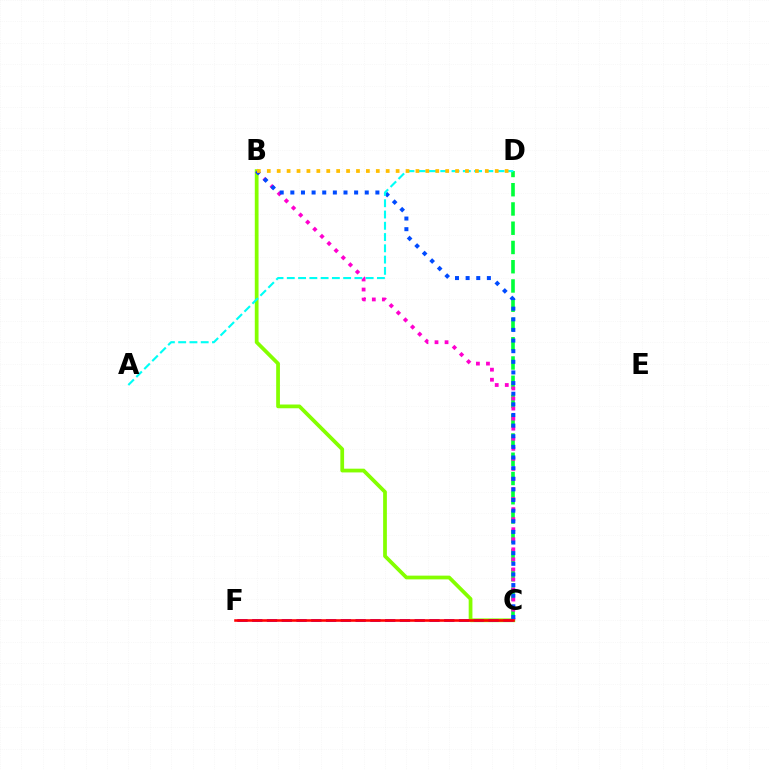{('B', 'C'): [{'color': '#84ff00', 'line_style': 'solid', 'thickness': 2.7}, {'color': '#ff00cf', 'line_style': 'dotted', 'thickness': 2.73}, {'color': '#004bff', 'line_style': 'dotted', 'thickness': 2.89}], ('C', 'D'): [{'color': '#00ff39', 'line_style': 'dashed', 'thickness': 2.62}], ('C', 'F'): [{'color': '#7200ff', 'line_style': 'dashed', 'thickness': 2.01}, {'color': '#ff0000', 'line_style': 'solid', 'thickness': 1.85}], ('A', 'D'): [{'color': '#00fff6', 'line_style': 'dashed', 'thickness': 1.53}], ('B', 'D'): [{'color': '#ffbd00', 'line_style': 'dotted', 'thickness': 2.69}]}